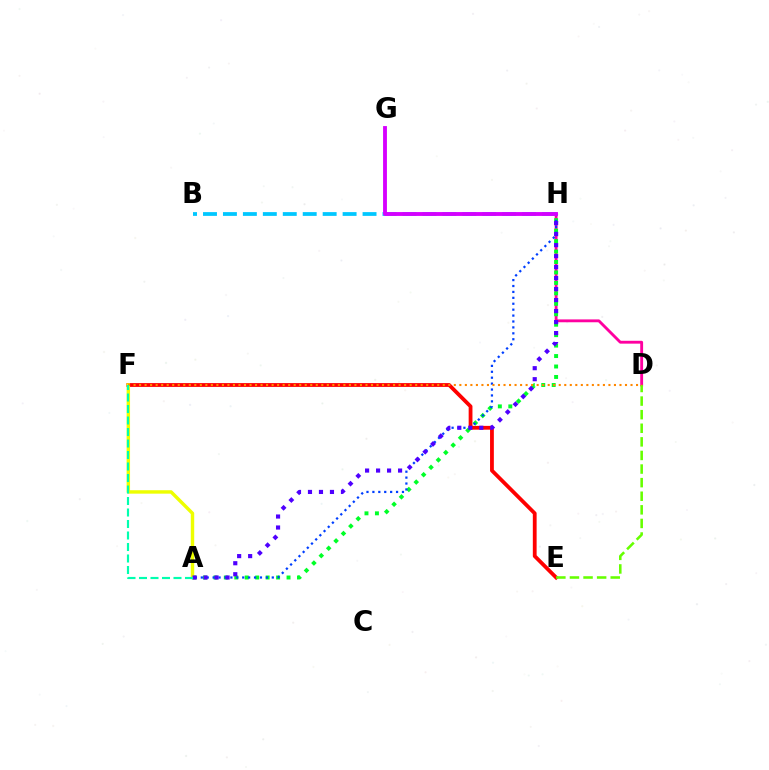{('E', 'F'): [{'color': '#ff0000', 'line_style': 'solid', 'thickness': 2.73}], ('D', 'H'): [{'color': '#ff00a0', 'line_style': 'solid', 'thickness': 2.06}], ('A', 'H'): [{'color': '#00ff27', 'line_style': 'dotted', 'thickness': 2.84}, {'color': '#003fff', 'line_style': 'dotted', 'thickness': 1.61}, {'color': '#4f00ff', 'line_style': 'dotted', 'thickness': 2.99}], ('A', 'F'): [{'color': '#eeff00', 'line_style': 'solid', 'thickness': 2.47}, {'color': '#00ffaf', 'line_style': 'dashed', 'thickness': 1.56}], ('B', 'H'): [{'color': '#00c7ff', 'line_style': 'dashed', 'thickness': 2.71}], ('D', 'E'): [{'color': '#66ff00', 'line_style': 'dashed', 'thickness': 1.85}], ('D', 'F'): [{'color': '#ff8800', 'line_style': 'dotted', 'thickness': 1.5}], ('G', 'H'): [{'color': '#d600ff', 'line_style': 'solid', 'thickness': 2.78}]}